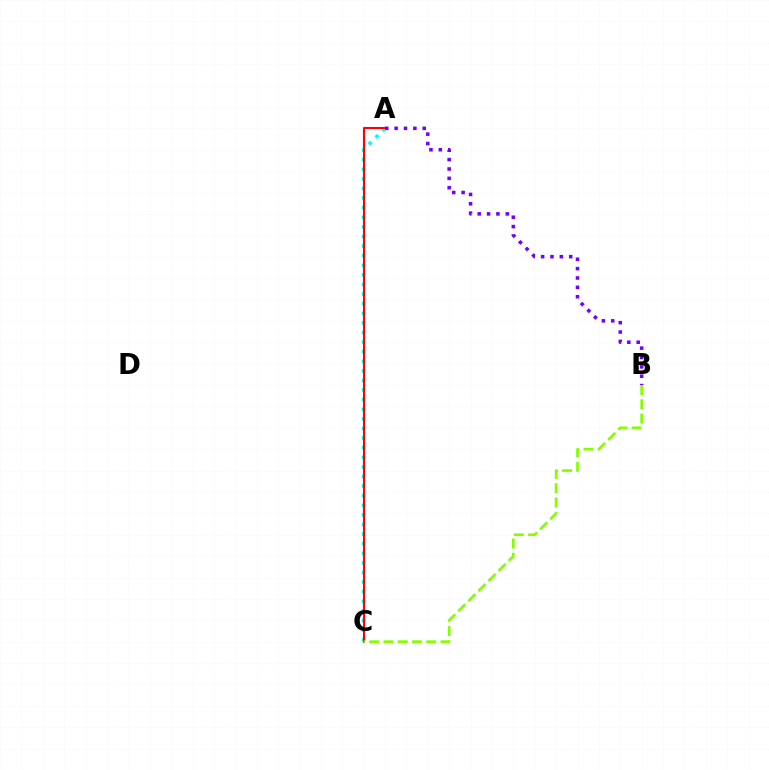{('A', 'C'): [{'color': '#00fff6', 'line_style': 'dotted', 'thickness': 2.61}, {'color': '#ff0000', 'line_style': 'solid', 'thickness': 1.52}], ('B', 'C'): [{'color': '#84ff00', 'line_style': 'dashed', 'thickness': 1.94}], ('A', 'B'): [{'color': '#7200ff', 'line_style': 'dotted', 'thickness': 2.55}]}